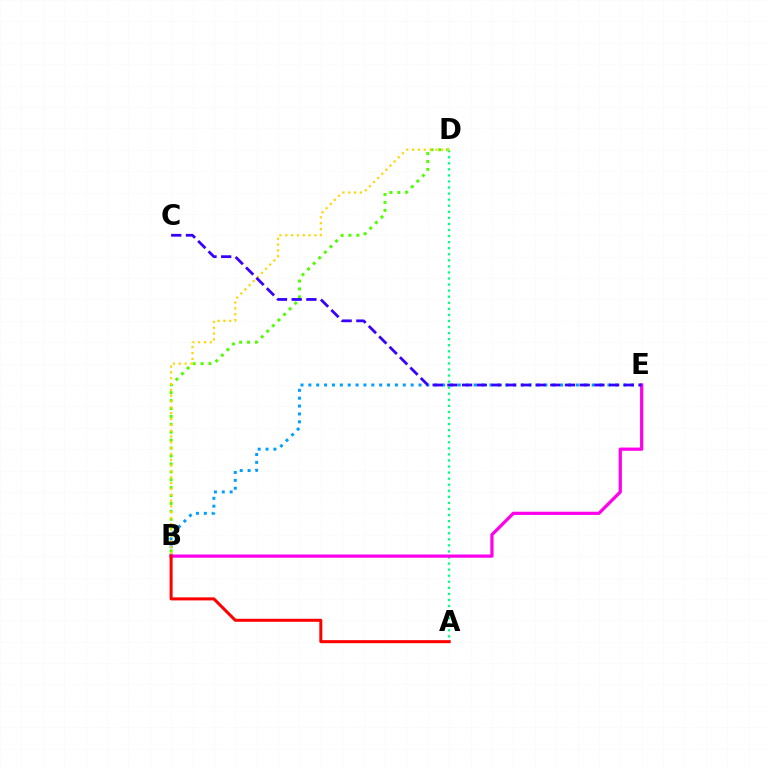{('A', 'D'): [{'color': '#00ff86', 'line_style': 'dotted', 'thickness': 1.65}], ('B', 'E'): [{'color': '#009eff', 'line_style': 'dotted', 'thickness': 2.14}, {'color': '#ff00ed', 'line_style': 'solid', 'thickness': 2.32}], ('A', 'B'): [{'color': '#ff0000', 'line_style': 'solid', 'thickness': 2.18}], ('B', 'D'): [{'color': '#4fff00', 'line_style': 'dotted', 'thickness': 2.15}, {'color': '#ffd500', 'line_style': 'dotted', 'thickness': 1.58}], ('C', 'E'): [{'color': '#3700ff', 'line_style': 'dashed', 'thickness': 2.0}]}